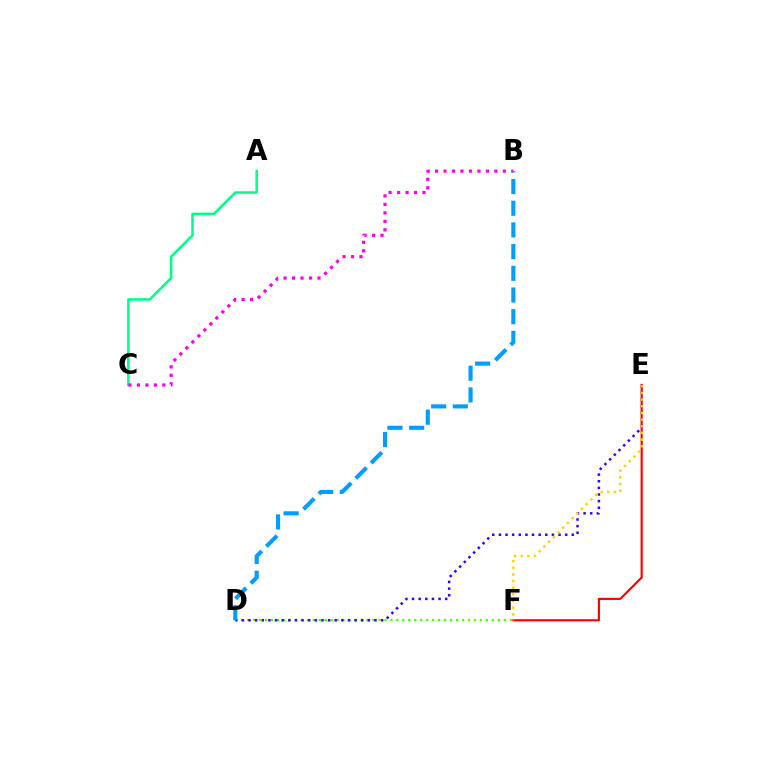{('D', 'F'): [{'color': '#4fff00', 'line_style': 'dotted', 'thickness': 1.62}], ('E', 'F'): [{'color': '#ff0000', 'line_style': 'solid', 'thickness': 1.56}, {'color': '#ffd500', 'line_style': 'dotted', 'thickness': 1.81}], ('D', 'E'): [{'color': '#3700ff', 'line_style': 'dotted', 'thickness': 1.8}], ('A', 'C'): [{'color': '#00ff86', 'line_style': 'solid', 'thickness': 1.83}], ('B', 'C'): [{'color': '#ff00ed', 'line_style': 'dotted', 'thickness': 2.3}], ('B', 'D'): [{'color': '#009eff', 'line_style': 'dashed', 'thickness': 2.95}]}